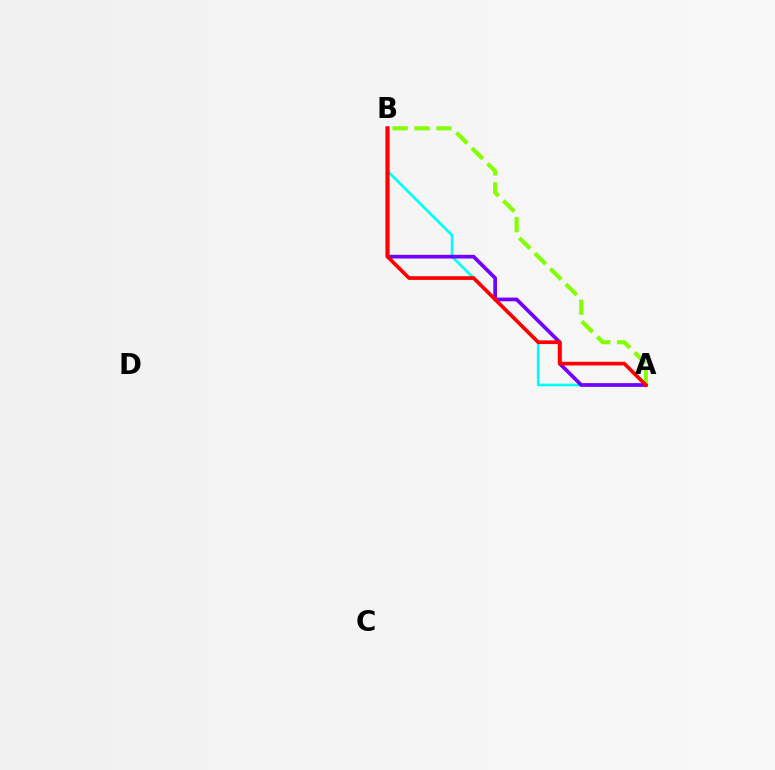{('A', 'B'): [{'color': '#00fff6', 'line_style': 'solid', 'thickness': 1.94}, {'color': '#7200ff', 'line_style': 'solid', 'thickness': 2.66}, {'color': '#84ff00', 'line_style': 'dashed', 'thickness': 2.97}, {'color': '#ff0000', 'line_style': 'solid', 'thickness': 2.65}]}